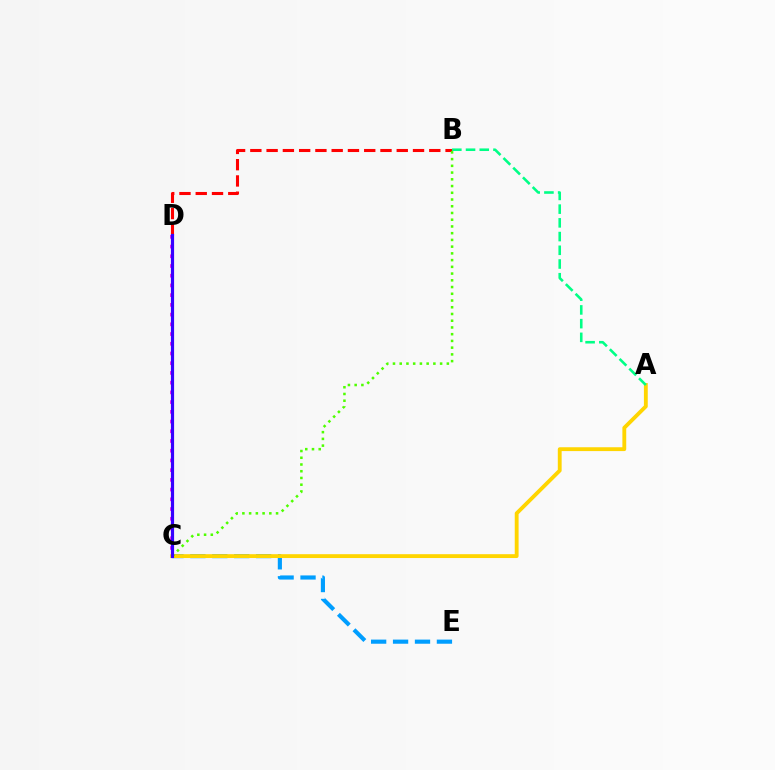{('C', 'E'): [{'color': '#009eff', 'line_style': 'dashed', 'thickness': 2.98}], ('B', 'D'): [{'color': '#ff0000', 'line_style': 'dashed', 'thickness': 2.21}], ('C', 'D'): [{'color': '#ff00ed', 'line_style': 'dotted', 'thickness': 2.64}, {'color': '#3700ff', 'line_style': 'solid', 'thickness': 2.28}], ('A', 'C'): [{'color': '#ffd500', 'line_style': 'solid', 'thickness': 2.77}], ('B', 'C'): [{'color': '#4fff00', 'line_style': 'dotted', 'thickness': 1.83}], ('A', 'B'): [{'color': '#00ff86', 'line_style': 'dashed', 'thickness': 1.86}]}